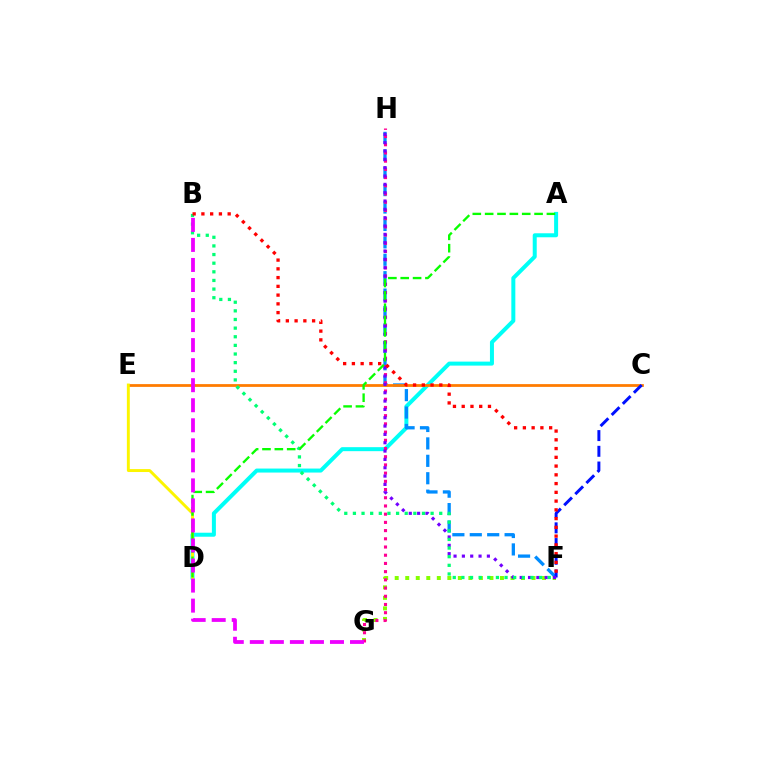{('A', 'D'): [{'color': '#00fff6', 'line_style': 'solid', 'thickness': 2.88}, {'color': '#08ff00', 'line_style': 'dashed', 'thickness': 1.68}], ('F', 'H'): [{'color': '#008cff', 'line_style': 'dashed', 'thickness': 2.37}, {'color': '#7200ff', 'line_style': 'dotted', 'thickness': 2.26}], ('C', 'E'): [{'color': '#ff7c00', 'line_style': 'solid', 'thickness': 1.99}], ('D', 'E'): [{'color': '#fcf500', 'line_style': 'solid', 'thickness': 2.11}], ('F', 'G'): [{'color': '#84ff00', 'line_style': 'dotted', 'thickness': 2.86}], ('G', 'H'): [{'color': '#ff0094', 'line_style': 'dotted', 'thickness': 2.23}], ('C', 'F'): [{'color': '#0010ff', 'line_style': 'dashed', 'thickness': 2.13}], ('B', 'F'): [{'color': '#00ff74', 'line_style': 'dotted', 'thickness': 2.35}, {'color': '#ff0000', 'line_style': 'dotted', 'thickness': 2.38}], ('B', 'G'): [{'color': '#ee00ff', 'line_style': 'dashed', 'thickness': 2.72}]}